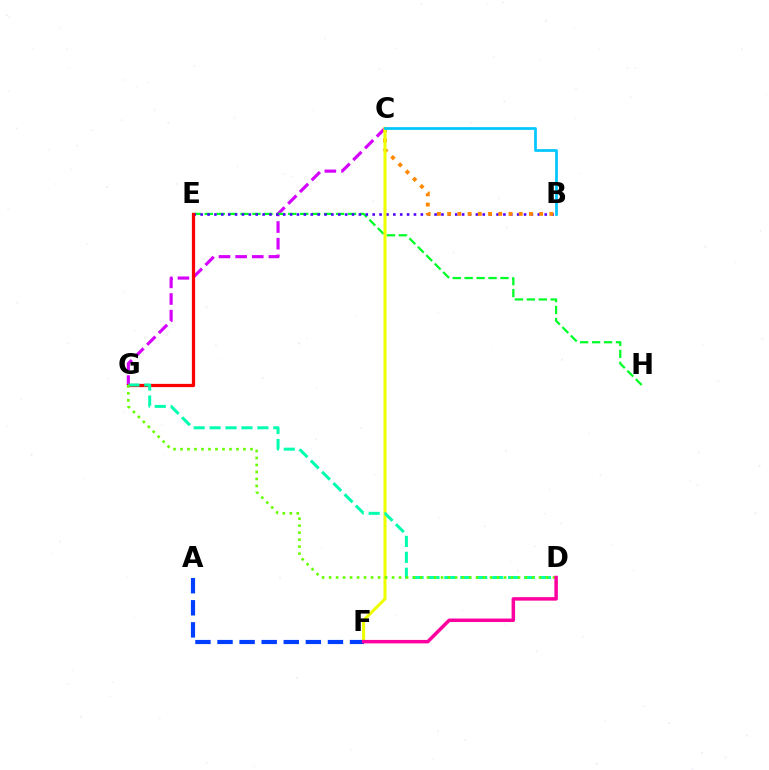{('C', 'G'): [{'color': '#d600ff', 'line_style': 'dashed', 'thickness': 2.26}], ('E', 'H'): [{'color': '#00ff27', 'line_style': 'dashed', 'thickness': 1.62}], ('B', 'E'): [{'color': '#4f00ff', 'line_style': 'dotted', 'thickness': 1.87}], ('B', 'C'): [{'color': '#ff8800', 'line_style': 'dotted', 'thickness': 2.78}, {'color': '#00c7ff', 'line_style': 'solid', 'thickness': 1.96}], ('C', 'F'): [{'color': '#eeff00', 'line_style': 'solid', 'thickness': 2.18}], ('A', 'F'): [{'color': '#003fff', 'line_style': 'dashed', 'thickness': 3.0}], ('E', 'G'): [{'color': '#ff0000', 'line_style': 'solid', 'thickness': 2.34}], ('D', 'G'): [{'color': '#00ffaf', 'line_style': 'dashed', 'thickness': 2.16}, {'color': '#66ff00', 'line_style': 'dotted', 'thickness': 1.9}], ('D', 'F'): [{'color': '#ff00a0', 'line_style': 'solid', 'thickness': 2.51}]}